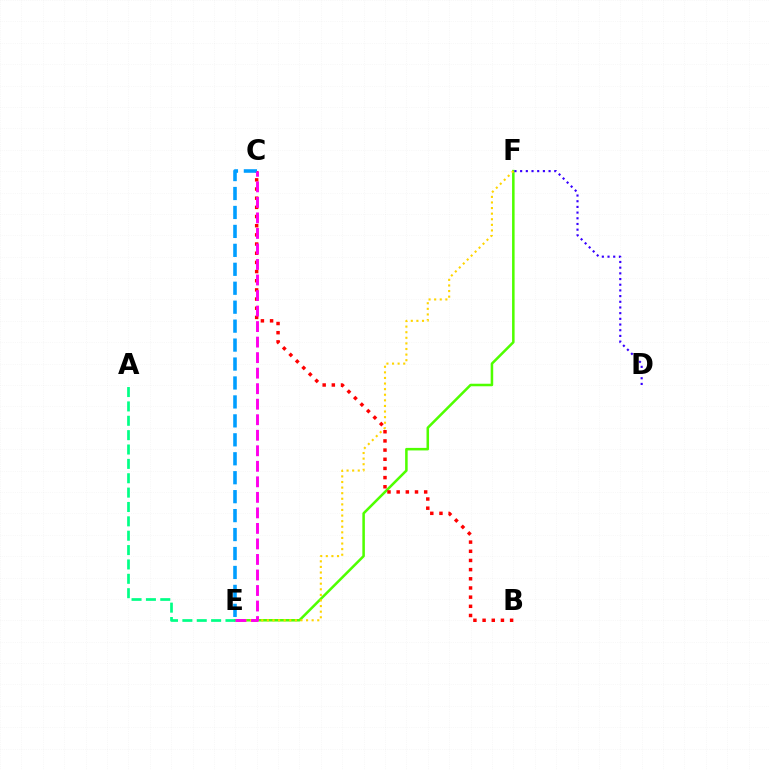{('E', 'F'): [{'color': '#4fff00', 'line_style': 'solid', 'thickness': 1.82}, {'color': '#ffd500', 'line_style': 'dotted', 'thickness': 1.52}], ('D', 'F'): [{'color': '#3700ff', 'line_style': 'dotted', 'thickness': 1.55}], ('B', 'C'): [{'color': '#ff0000', 'line_style': 'dotted', 'thickness': 2.49}], ('A', 'E'): [{'color': '#00ff86', 'line_style': 'dashed', 'thickness': 1.95}], ('C', 'E'): [{'color': '#009eff', 'line_style': 'dashed', 'thickness': 2.57}, {'color': '#ff00ed', 'line_style': 'dashed', 'thickness': 2.11}]}